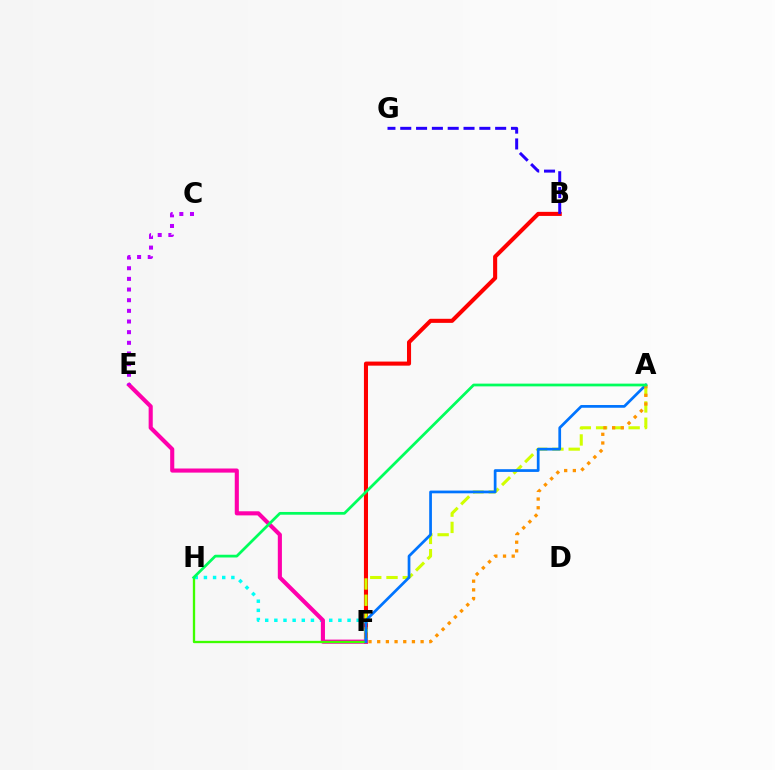{('B', 'F'): [{'color': '#ff0000', 'line_style': 'solid', 'thickness': 2.93}], ('F', 'H'): [{'color': '#00fff6', 'line_style': 'dotted', 'thickness': 2.49}, {'color': '#3dff00', 'line_style': 'solid', 'thickness': 1.67}], ('A', 'F'): [{'color': '#d1ff00', 'line_style': 'dashed', 'thickness': 2.21}, {'color': '#0074ff', 'line_style': 'solid', 'thickness': 1.97}, {'color': '#ff9400', 'line_style': 'dotted', 'thickness': 2.36}], ('E', 'F'): [{'color': '#ff00ac', 'line_style': 'solid', 'thickness': 2.96}], ('C', 'E'): [{'color': '#b900ff', 'line_style': 'dotted', 'thickness': 2.9}], ('A', 'H'): [{'color': '#00ff5c', 'line_style': 'solid', 'thickness': 1.98}], ('B', 'G'): [{'color': '#2500ff', 'line_style': 'dashed', 'thickness': 2.15}]}